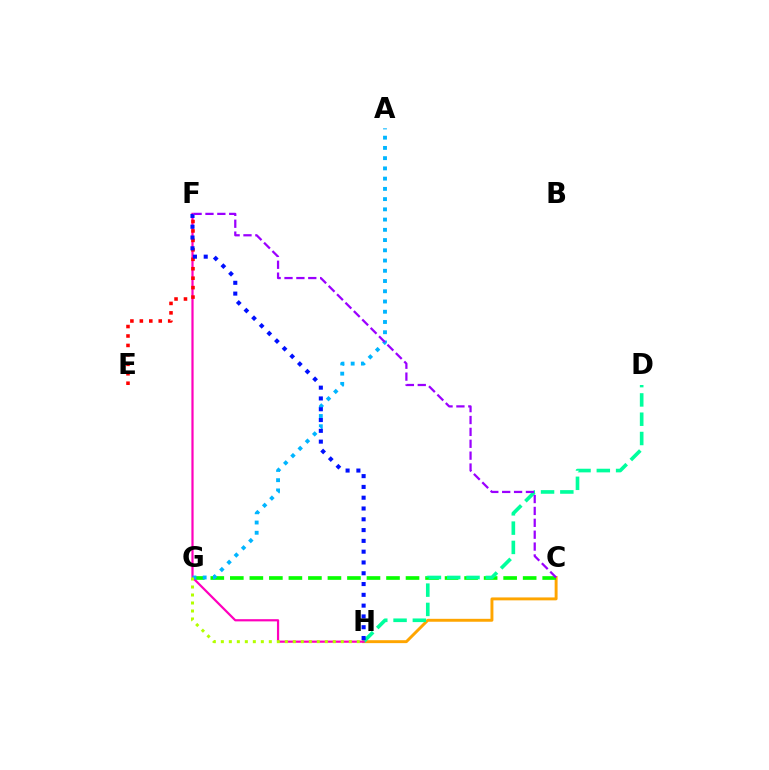{('C', 'H'): [{'color': '#ffa500', 'line_style': 'solid', 'thickness': 2.11}], ('C', 'G'): [{'color': '#08ff00', 'line_style': 'dashed', 'thickness': 2.65}], ('D', 'H'): [{'color': '#00ff9d', 'line_style': 'dashed', 'thickness': 2.62}], ('F', 'H'): [{'color': '#ff00bd', 'line_style': 'solid', 'thickness': 1.59}, {'color': '#0010ff', 'line_style': 'dotted', 'thickness': 2.93}], ('E', 'F'): [{'color': '#ff0000', 'line_style': 'dotted', 'thickness': 2.57}], ('A', 'G'): [{'color': '#00b5ff', 'line_style': 'dotted', 'thickness': 2.78}], ('C', 'F'): [{'color': '#9b00ff', 'line_style': 'dashed', 'thickness': 1.61}], ('G', 'H'): [{'color': '#b3ff00', 'line_style': 'dotted', 'thickness': 2.17}]}